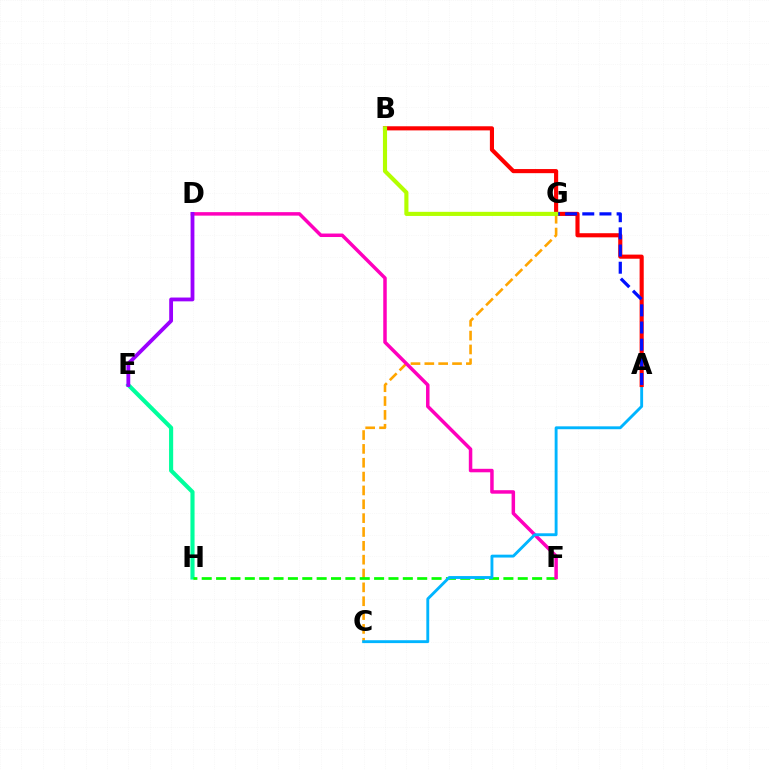{('E', 'H'): [{'color': '#00ff9d', 'line_style': 'solid', 'thickness': 2.97}], ('C', 'G'): [{'color': '#ffa500', 'line_style': 'dashed', 'thickness': 1.88}], ('F', 'H'): [{'color': '#08ff00', 'line_style': 'dashed', 'thickness': 1.95}], ('D', 'F'): [{'color': '#ff00bd', 'line_style': 'solid', 'thickness': 2.51}], ('A', 'C'): [{'color': '#00b5ff', 'line_style': 'solid', 'thickness': 2.07}], ('A', 'B'): [{'color': '#ff0000', 'line_style': 'solid', 'thickness': 2.97}], ('D', 'E'): [{'color': '#9b00ff', 'line_style': 'solid', 'thickness': 2.75}], ('A', 'G'): [{'color': '#0010ff', 'line_style': 'dashed', 'thickness': 2.33}], ('B', 'G'): [{'color': '#b3ff00', 'line_style': 'solid', 'thickness': 2.97}]}